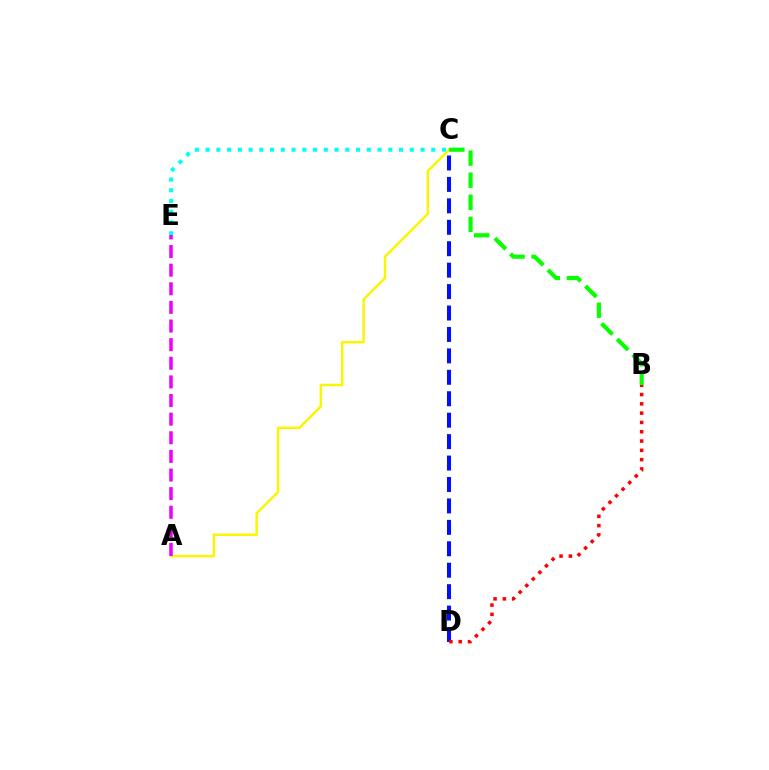{('C', 'D'): [{'color': '#0010ff', 'line_style': 'dashed', 'thickness': 2.91}], ('C', 'E'): [{'color': '#00fff6', 'line_style': 'dotted', 'thickness': 2.92}], ('A', 'C'): [{'color': '#fcf500', 'line_style': 'solid', 'thickness': 1.78}], ('B', 'D'): [{'color': '#ff0000', 'line_style': 'dotted', 'thickness': 2.53}], ('B', 'C'): [{'color': '#08ff00', 'line_style': 'dashed', 'thickness': 3.0}], ('A', 'E'): [{'color': '#ee00ff', 'line_style': 'dashed', 'thickness': 2.53}]}